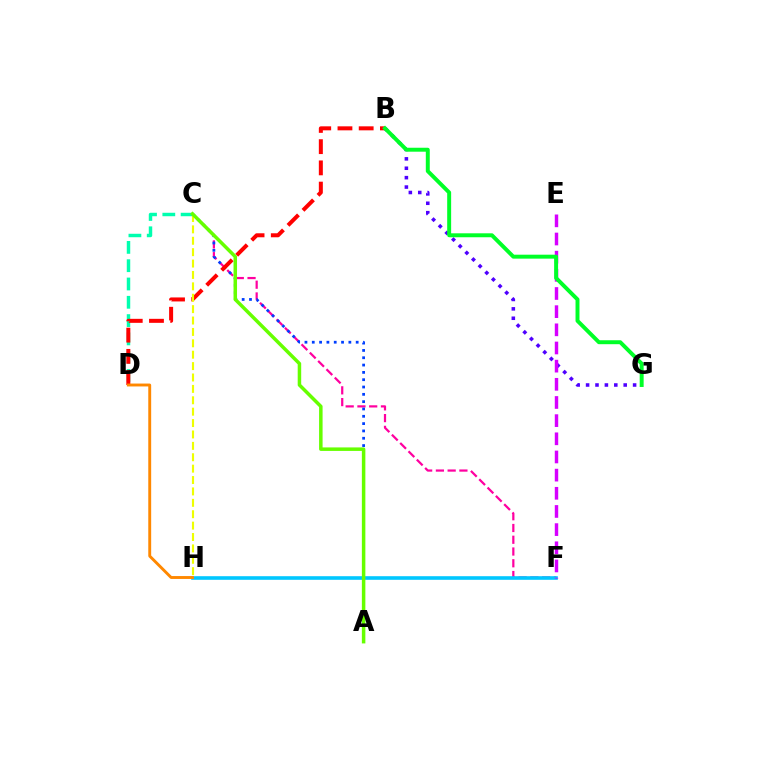{('C', 'D'): [{'color': '#00ffaf', 'line_style': 'dashed', 'thickness': 2.49}], ('C', 'F'): [{'color': '#ff00a0', 'line_style': 'dashed', 'thickness': 1.6}], ('A', 'C'): [{'color': '#003fff', 'line_style': 'dotted', 'thickness': 1.99}, {'color': '#66ff00', 'line_style': 'solid', 'thickness': 2.52}], ('F', 'H'): [{'color': '#00c7ff', 'line_style': 'solid', 'thickness': 2.6}], ('B', 'D'): [{'color': '#ff0000', 'line_style': 'dashed', 'thickness': 2.88}], ('C', 'H'): [{'color': '#eeff00', 'line_style': 'dashed', 'thickness': 1.55}], ('D', 'H'): [{'color': '#ff8800', 'line_style': 'solid', 'thickness': 2.08}], ('B', 'G'): [{'color': '#4f00ff', 'line_style': 'dotted', 'thickness': 2.55}, {'color': '#00ff27', 'line_style': 'solid', 'thickness': 2.84}], ('E', 'F'): [{'color': '#d600ff', 'line_style': 'dashed', 'thickness': 2.47}]}